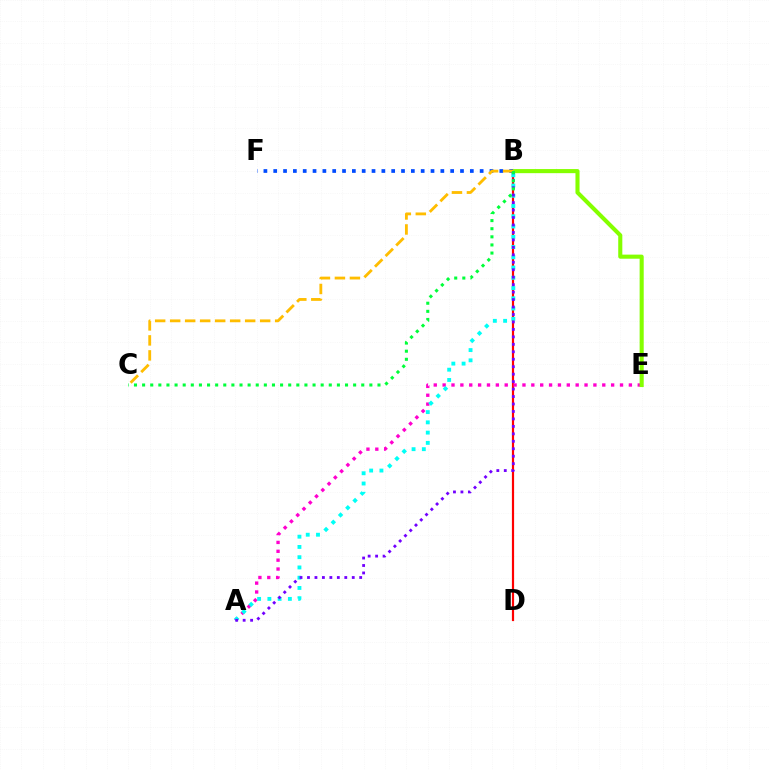{('B', 'D'): [{'color': '#ff0000', 'line_style': 'solid', 'thickness': 1.58}], ('A', 'E'): [{'color': '#ff00cf', 'line_style': 'dotted', 'thickness': 2.41}], ('B', 'E'): [{'color': '#84ff00', 'line_style': 'solid', 'thickness': 2.94}], ('B', 'F'): [{'color': '#004bff', 'line_style': 'dotted', 'thickness': 2.67}], ('A', 'B'): [{'color': '#00fff6', 'line_style': 'dotted', 'thickness': 2.79}, {'color': '#7200ff', 'line_style': 'dotted', 'thickness': 2.03}], ('B', 'C'): [{'color': '#ffbd00', 'line_style': 'dashed', 'thickness': 2.04}, {'color': '#00ff39', 'line_style': 'dotted', 'thickness': 2.21}]}